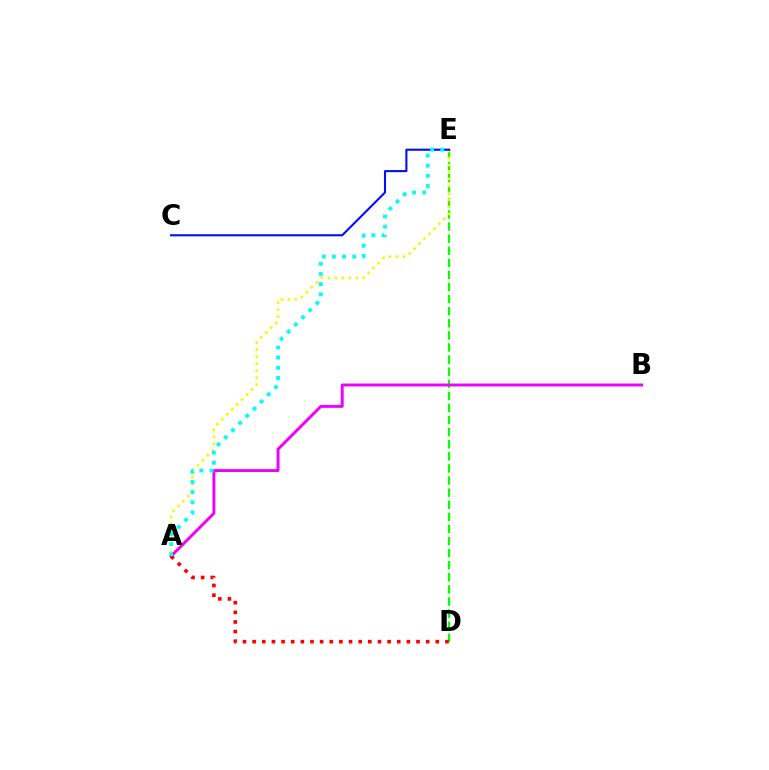{('D', 'E'): [{'color': '#08ff00', 'line_style': 'dashed', 'thickness': 1.64}], ('A', 'E'): [{'color': '#fcf500', 'line_style': 'dotted', 'thickness': 1.9}, {'color': '#00fff6', 'line_style': 'dotted', 'thickness': 2.75}], ('C', 'E'): [{'color': '#0010ff', 'line_style': 'solid', 'thickness': 1.52}], ('A', 'B'): [{'color': '#ee00ff', 'line_style': 'solid', 'thickness': 2.1}], ('A', 'D'): [{'color': '#ff0000', 'line_style': 'dotted', 'thickness': 2.62}]}